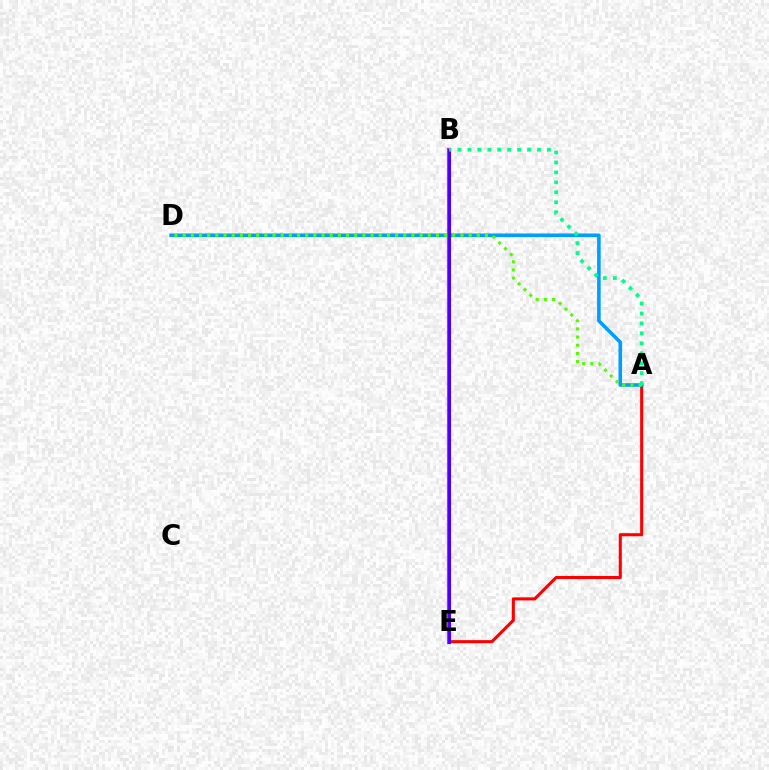{('A', 'E'): [{'color': '#ff0000', 'line_style': 'solid', 'thickness': 2.2}], ('B', 'E'): [{'color': '#ffd500', 'line_style': 'dotted', 'thickness': 2.8}, {'color': '#ff00ed', 'line_style': 'solid', 'thickness': 2.99}, {'color': '#3700ff', 'line_style': 'solid', 'thickness': 1.99}], ('A', 'D'): [{'color': '#009eff', 'line_style': 'solid', 'thickness': 2.59}, {'color': '#4fff00', 'line_style': 'dotted', 'thickness': 2.22}], ('A', 'B'): [{'color': '#00ff86', 'line_style': 'dotted', 'thickness': 2.7}]}